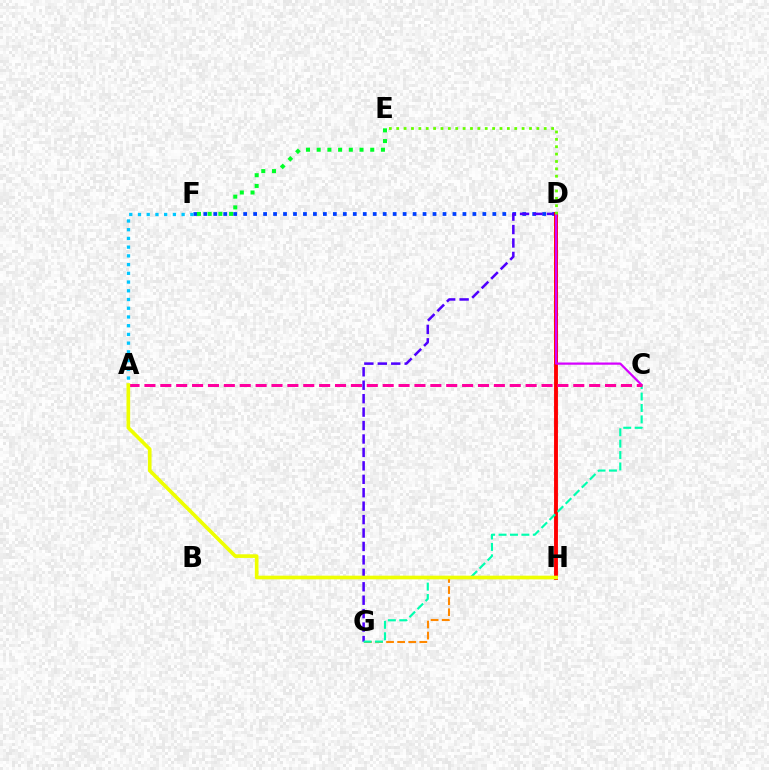{('D', 'F'): [{'color': '#003fff', 'line_style': 'dotted', 'thickness': 2.71}], ('D', 'G'): [{'color': '#4f00ff', 'line_style': 'dashed', 'thickness': 1.83}], ('G', 'H'): [{'color': '#ff8800', 'line_style': 'dashed', 'thickness': 1.51}], ('D', 'H'): [{'color': '#ff0000', 'line_style': 'solid', 'thickness': 2.8}], ('C', 'D'): [{'color': '#d600ff', 'line_style': 'solid', 'thickness': 1.61}], ('D', 'E'): [{'color': '#66ff00', 'line_style': 'dotted', 'thickness': 2.0}], ('C', 'G'): [{'color': '#00ffaf', 'line_style': 'dashed', 'thickness': 1.55}], ('A', 'C'): [{'color': '#ff00a0', 'line_style': 'dashed', 'thickness': 2.16}], ('A', 'F'): [{'color': '#00c7ff', 'line_style': 'dotted', 'thickness': 2.37}], ('E', 'F'): [{'color': '#00ff27', 'line_style': 'dotted', 'thickness': 2.91}], ('A', 'H'): [{'color': '#eeff00', 'line_style': 'solid', 'thickness': 2.63}]}